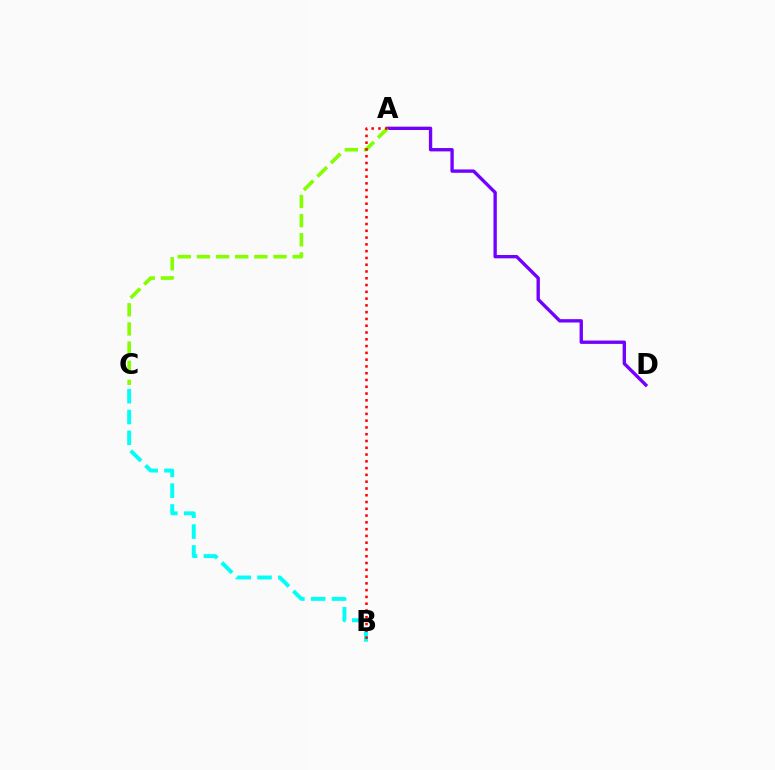{('B', 'C'): [{'color': '#00fff6', 'line_style': 'dashed', 'thickness': 2.83}], ('A', 'D'): [{'color': '#7200ff', 'line_style': 'solid', 'thickness': 2.41}], ('A', 'C'): [{'color': '#84ff00', 'line_style': 'dashed', 'thickness': 2.6}], ('A', 'B'): [{'color': '#ff0000', 'line_style': 'dotted', 'thickness': 1.84}]}